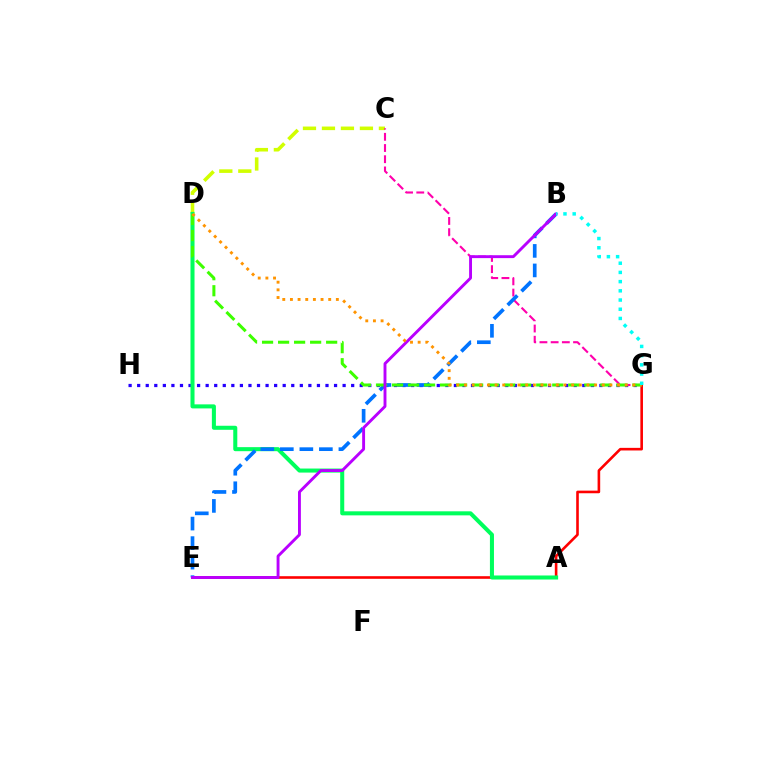{('G', 'H'): [{'color': '#2500ff', 'line_style': 'dotted', 'thickness': 2.33}], ('E', 'G'): [{'color': '#ff0000', 'line_style': 'solid', 'thickness': 1.88}], ('C', 'D'): [{'color': '#d1ff00', 'line_style': 'dashed', 'thickness': 2.58}], ('A', 'D'): [{'color': '#00ff5c', 'line_style': 'solid', 'thickness': 2.91}], ('C', 'G'): [{'color': '#ff00ac', 'line_style': 'dashed', 'thickness': 1.52}], ('B', 'E'): [{'color': '#0074ff', 'line_style': 'dashed', 'thickness': 2.65}, {'color': '#b900ff', 'line_style': 'solid', 'thickness': 2.08}], ('D', 'G'): [{'color': '#3dff00', 'line_style': 'dashed', 'thickness': 2.18}, {'color': '#ff9400', 'line_style': 'dotted', 'thickness': 2.08}], ('B', 'G'): [{'color': '#00fff6', 'line_style': 'dotted', 'thickness': 2.5}]}